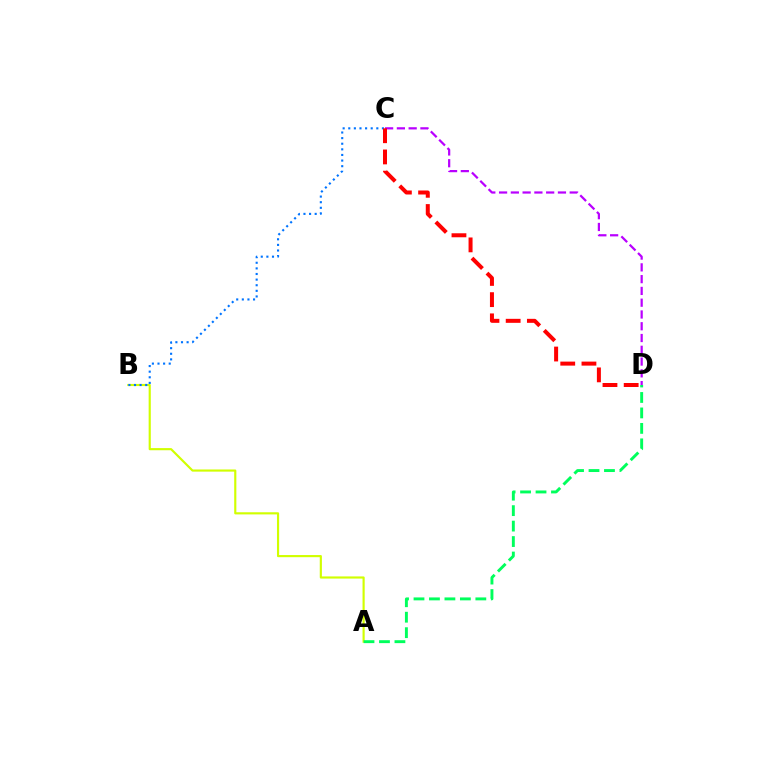{('C', 'D'): [{'color': '#b900ff', 'line_style': 'dashed', 'thickness': 1.6}, {'color': '#ff0000', 'line_style': 'dashed', 'thickness': 2.88}], ('A', 'B'): [{'color': '#d1ff00', 'line_style': 'solid', 'thickness': 1.55}], ('B', 'C'): [{'color': '#0074ff', 'line_style': 'dotted', 'thickness': 1.52}], ('A', 'D'): [{'color': '#00ff5c', 'line_style': 'dashed', 'thickness': 2.1}]}